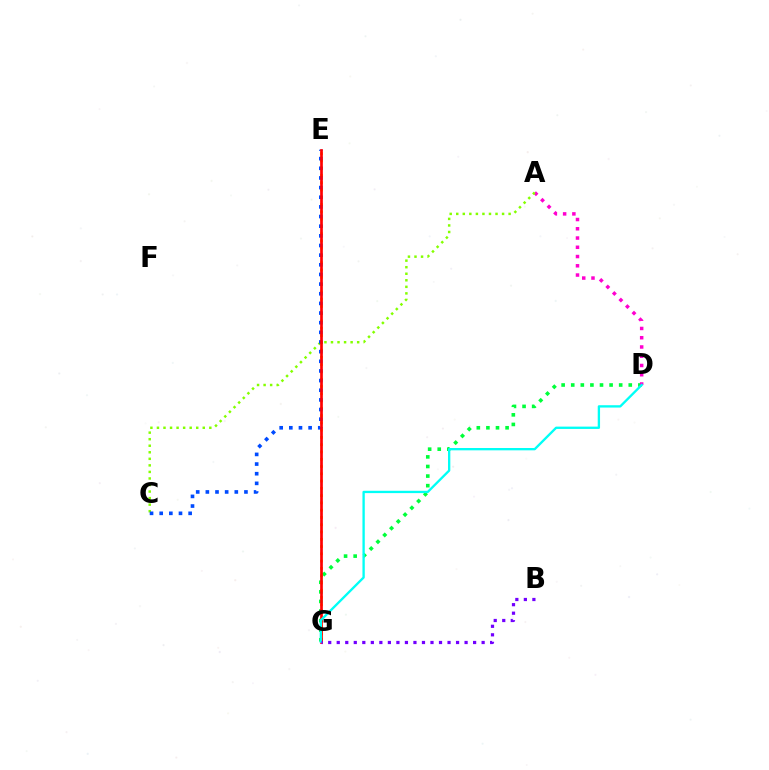{('D', 'G'): [{'color': '#00ff39', 'line_style': 'dotted', 'thickness': 2.61}, {'color': '#00fff6', 'line_style': 'solid', 'thickness': 1.68}], ('E', 'G'): [{'color': '#ffbd00', 'line_style': 'dotted', 'thickness': 1.98}, {'color': '#ff0000', 'line_style': 'solid', 'thickness': 1.94}], ('A', 'D'): [{'color': '#ff00cf', 'line_style': 'dotted', 'thickness': 2.51}], ('A', 'C'): [{'color': '#84ff00', 'line_style': 'dotted', 'thickness': 1.78}], ('C', 'E'): [{'color': '#004bff', 'line_style': 'dotted', 'thickness': 2.62}], ('B', 'G'): [{'color': '#7200ff', 'line_style': 'dotted', 'thickness': 2.32}]}